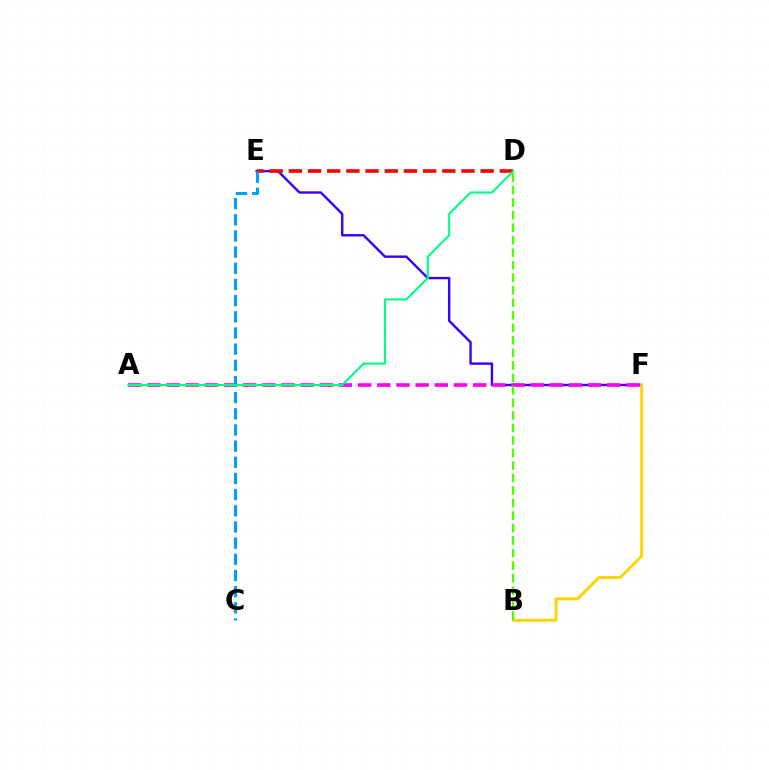{('E', 'F'): [{'color': '#3700ff', 'line_style': 'solid', 'thickness': 1.72}], ('A', 'F'): [{'color': '#ff00ed', 'line_style': 'dashed', 'thickness': 2.6}], ('D', 'E'): [{'color': '#ff0000', 'line_style': 'dashed', 'thickness': 2.61}], ('B', 'F'): [{'color': '#ffd500', 'line_style': 'solid', 'thickness': 2.13}], ('B', 'D'): [{'color': '#4fff00', 'line_style': 'dashed', 'thickness': 1.7}], ('C', 'E'): [{'color': '#009eff', 'line_style': 'dashed', 'thickness': 2.2}], ('A', 'D'): [{'color': '#00ff86', 'line_style': 'solid', 'thickness': 1.54}]}